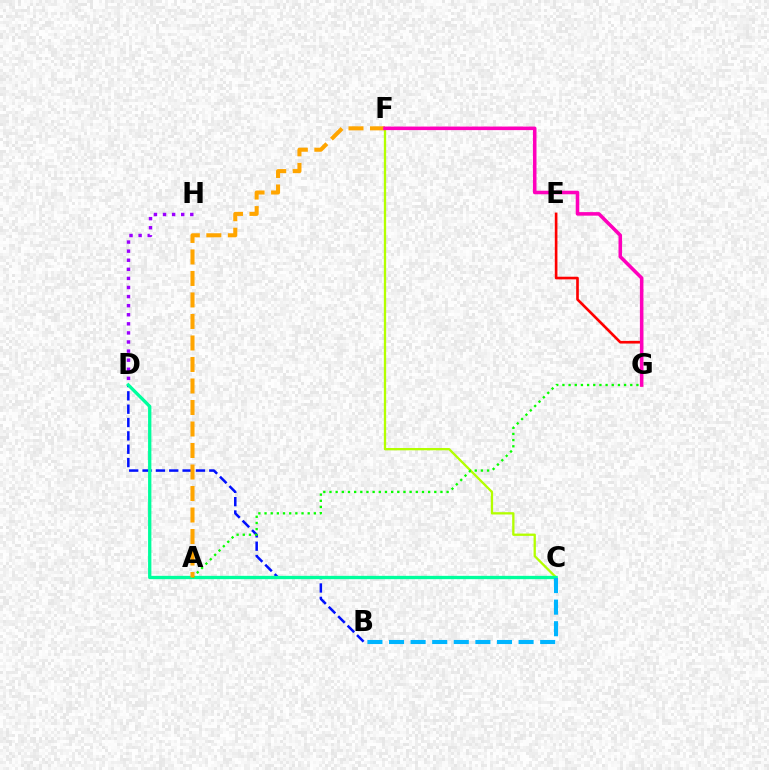{('B', 'D'): [{'color': '#0010ff', 'line_style': 'dashed', 'thickness': 1.81}], ('C', 'F'): [{'color': '#b3ff00', 'line_style': 'solid', 'thickness': 1.66}], ('E', 'G'): [{'color': '#ff0000', 'line_style': 'solid', 'thickness': 1.91}], ('C', 'D'): [{'color': '#00ff9d', 'line_style': 'solid', 'thickness': 2.38}], ('A', 'G'): [{'color': '#08ff00', 'line_style': 'dotted', 'thickness': 1.68}], ('A', 'F'): [{'color': '#ffa500', 'line_style': 'dashed', 'thickness': 2.92}], ('F', 'G'): [{'color': '#ff00bd', 'line_style': 'solid', 'thickness': 2.55}], ('D', 'H'): [{'color': '#9b00ff', 'line_style': 'dotted', 'thickness': 2.47}], ('B', 'C'): [{'color': '#00b5ff', 'line_style': 'dashed', 'thickness': 2.93}]}